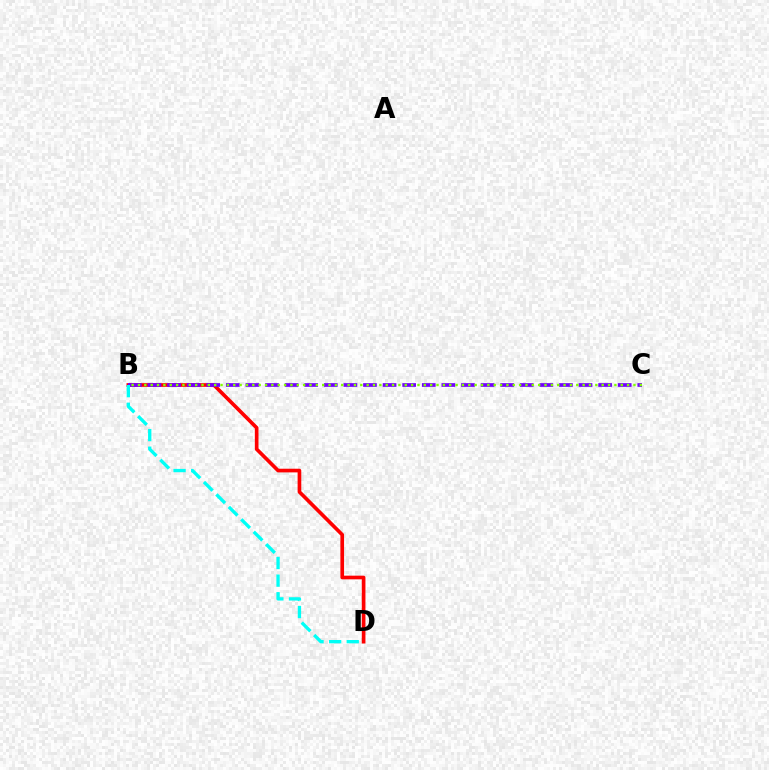{('B', 'D'): [{'color': '#ff0000', 'line_style': 'solid', 'thickness': 2.64}, {'color': '#00fff6', 'line_style': 'dashed', 'thickness': 2.39}], ('B', 'C'): [{'color': '#7200ff', 'line_style': 'dashed', 'thickness': 2.66}, {'color': '#84ff00', 'line_style': 'dotted', 'thickness': 1.73}]}